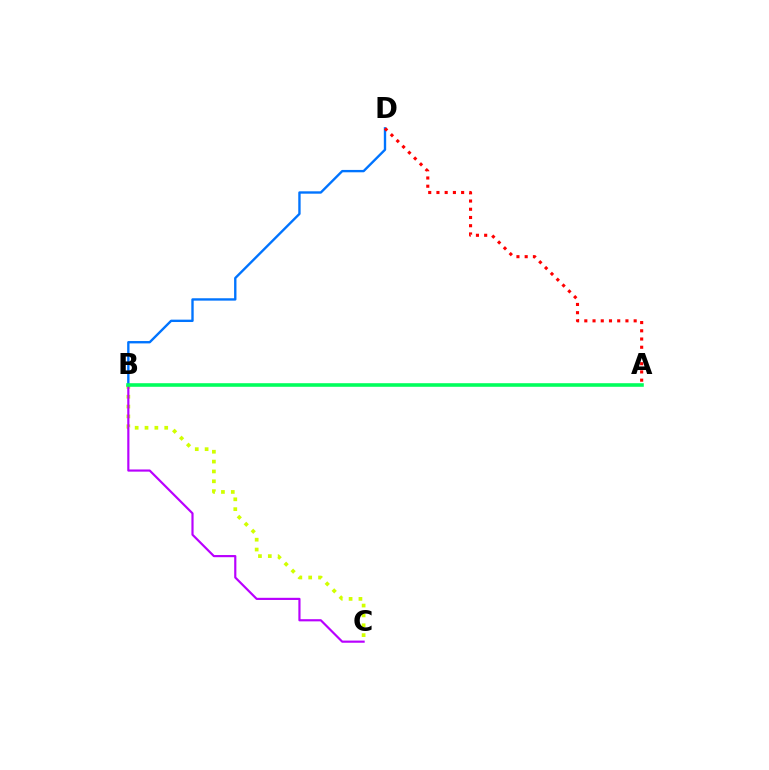{('B', 'C'): [{'color': '#d1ff00', 'line_style': 'dotted', 'thickness': 2.68}, {'color': '#b900ff', 'line_style': 'solid', 'thickness': 1.56}], ('B', 'D'): [{'color': '#0074ff', 'line_style': 'solid', 'thickness': 1.7}], ('A', 'B'): [{'color': '#00ff5c', 'line_style': 'solid', 'thickness': 2.58}], ('A', 'D'): [{'color': '#ff0000', 'line_style': 'dotted', 'thickness': 2.24}]}